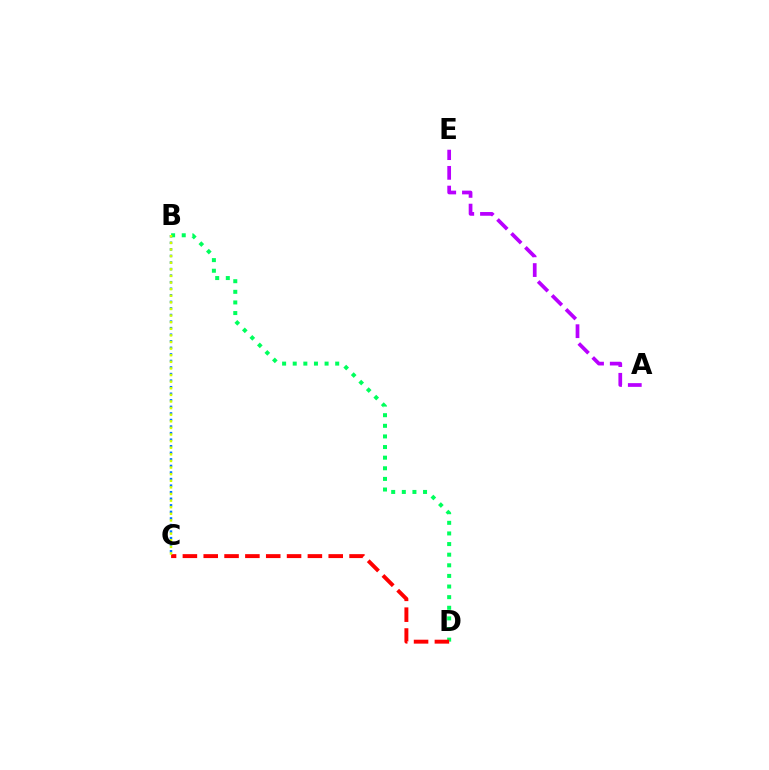{('B', 'C'): [{'color': '#0074ff', 'line_style': 'dotted', 'thickness': 1.78}, {'color': '#d1ff00', 'line_style': 'dotted', 'thickness': 1.8}], ('B', 'D'): [{'color': '#00ff5c', 'line_style': 'dotted', 'thickness': 2.88}], ('A', 'E'): [{'color': '#b900ff', 'line_style': 'dashed', 'thickness': 2.68}], ('C', 'D'): [{'color': '#ff0000', 'line_style': 'dashed', 'thickness': 2.83}]}